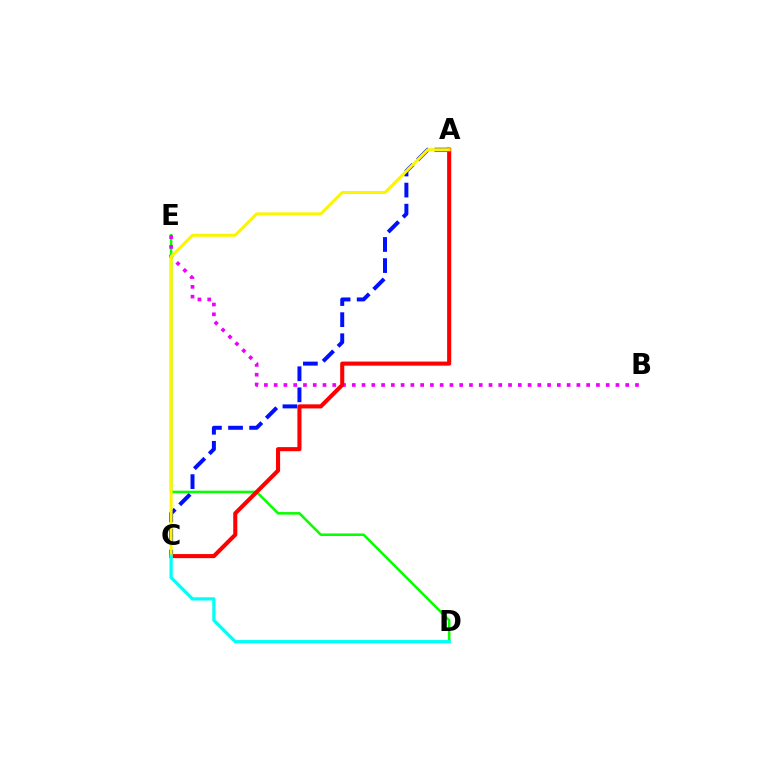{('D', 'E'): [{'color': '#08ff00', 'line_style': 'solid', 'thickness': 1.84}], ('B', 'E'): [{'color': '#ee00ff', 'line_style': 'dotted', 'thickness': 2.65}], ('A', 'C'): [{'color': '#0010ff', 'line_style': 'dashed', 'thickness': 2.86}, {'color': '#ff0000', 'line_style': 'solid', 'thickness': 2.95}, {'color': '#fcf500', 'line_style': 'solid', 'thickness': 2.18}], ('C', 'D'): [{'color': '#00fff6', 'line_style': 'solid', 'thickness': 2.32}]}